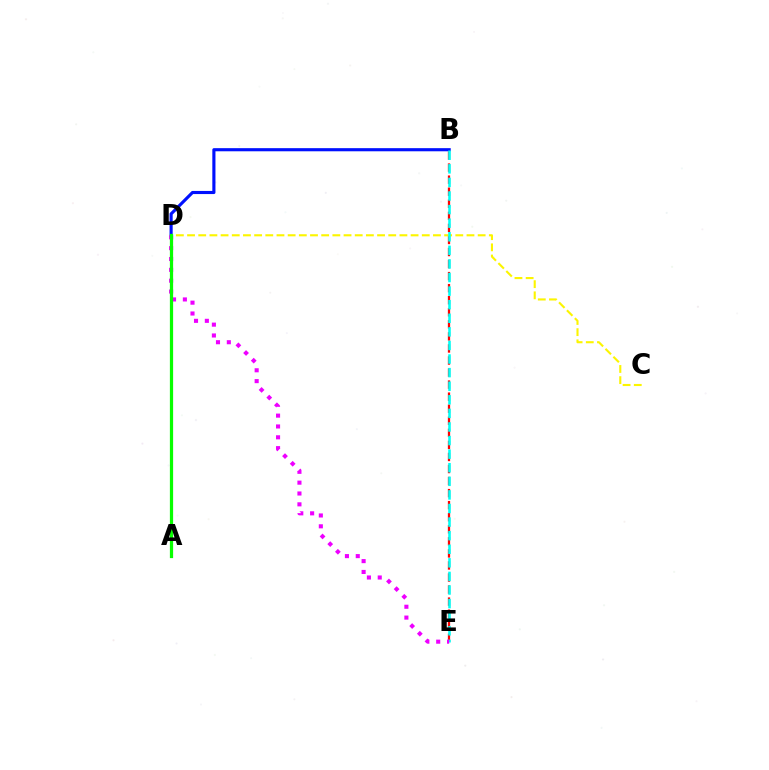{('B', 'E'): [{'color': '#ff0000', 'line_style': 'dashed', 'thickness': 1.64}, {'color': '#00fff6', 'line_style': 'dashed', 'thickness': 1.85}], ('B', 'D'): [{'color': '#0010ff', 'line_style': 'solid', 'thickness': 2.25}], ('C', 'D'): [{'color': '#fcf500', 'line_style': 'dashed', 'thickness': 1.52}], ('D', 'E'): [{'color': '#ee00ff', 'line_style': 'dotted', 'thickness': 2.95}], ('A', 'D'): [{'color': '#08ff00', 'line_style': 'solid', 'thickness': 2.33}]}